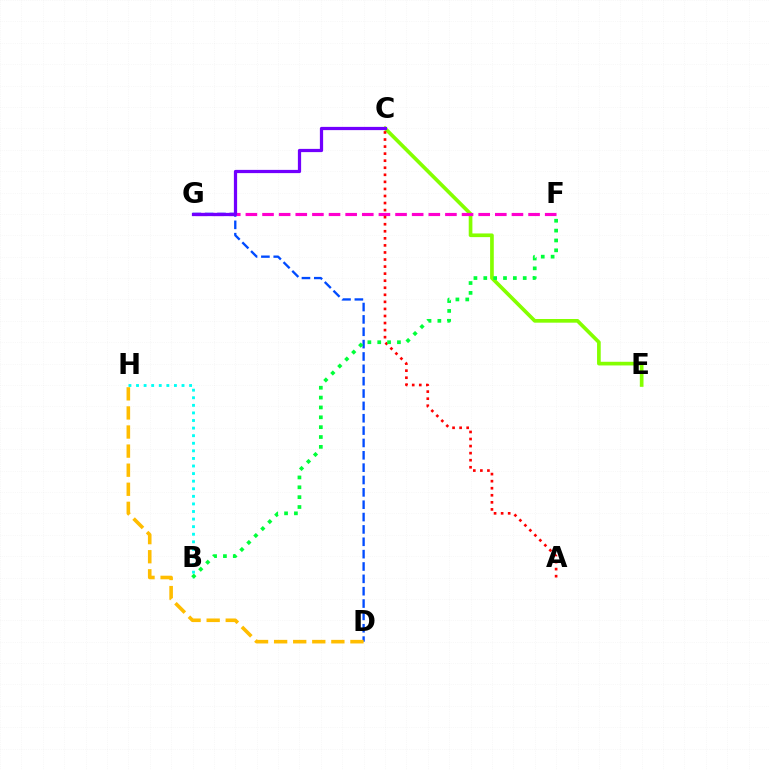{('C', 'E'): [{'color': '#84ff00', 'line_style': 'solid', 'thickness': 2.65}], ('D', 'G'): [{'color': '#004bff', 'line_style': 'dashed', 'thickness': 1.68}], ('F', 'G'): [{'color': '#ff00cf', 'line_style': 'dashed', 'thickness': 2.26}], ('A', 'C'): [{'color': '#ff0000', 'line_style': 'dotted', 'thickness': 1.92}], ('C', 'G'): [{'color': '#7200ff', 'line_style': 'solid', 'thickness': 2.33}], ('B', 'H'): [{'color': '#00fff6', 'line_style': 'dotted', 'thickness': 2.06}], ('D', 'H'): [{'color': '#ffbd00', 'line_style': 'dashed', 'thickness': 2.59}], ('B', 'F'): [{'color': '#00ff39', 'line_style': 'dotted', 'thickness': 2.68}]}